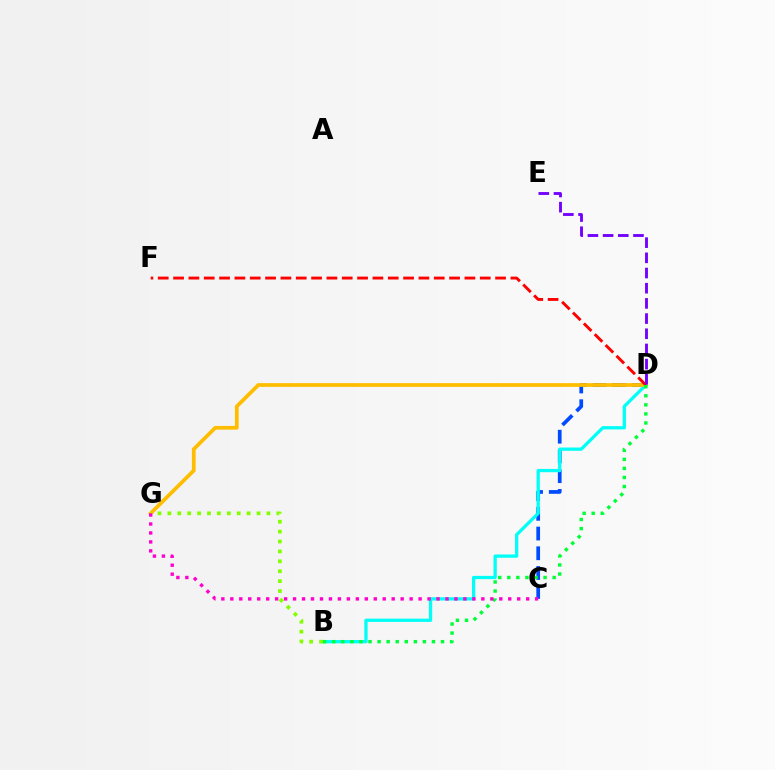{('C', 'D'): [{'color': '#004bff', 'line_style': 'dashed', 'thickness': 2.68}], ('B', 'D'): [{'color': '#00fff6', 'line_style': 'solid', 'thickness': 2.36}, {'color': '#00ff39', 'line_style': 'dotted', 'thickness': 2.46}], ('D', 'G'): [{'color': '#ffbd00', 'line_style': 'solid', 'thickness': 2.69}], ('B', 'G'): [{'color': '#84ff00', 'line_style': 'dotted', 'thickness': 2.69}], ('D', 'F'): [{'color': '#ff0000', 'line_style': 'dashed', 'thickness': 2.08}], ('D', 'E'): [{'color': '#7200ff', 'line_style': 'dashed', 'thickness': 2.06}], ('C', 'G'): [{'color': '#ff00cf', 'line_style': 'dotted', 'thickness': 2.44}]}